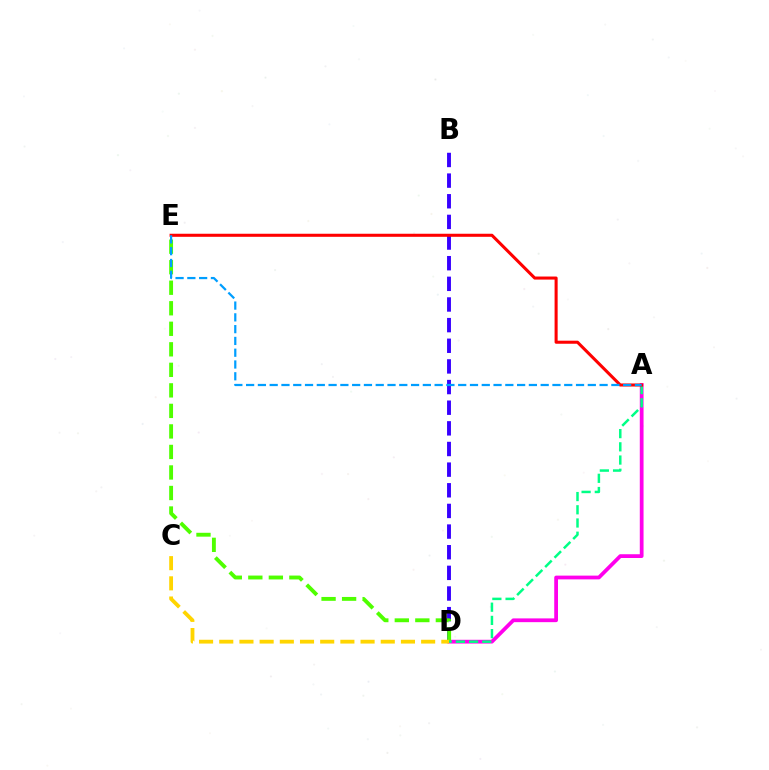{('A', 'D'): [{'color': '#ff00ed', 'line_style': 'solid', 'thickness': 2.71}, {'color': '#00ff86', 'line_style': 'dashed', 'thickness': 1.8}], ('B', 'D'): [{'color': '#3700ff', 'line_style': 'dashed', 'thickness': 2.8}], ('D', 'E'): [{'color': '#4fff00', 'line_style': 'dashed', 'thickness': 2.79}], ('C', 'D'): [{'color': '#ffd500', 'line_style': 'dashed', 'thickness': 2.74}], ('A', 'E'): [{'color': '#ff0000', 'line_style': 'solid', 'thickness': 2.2}, {'color': '#009eff', 'line_style': 'dashed', 'thickness': 1.6}]}